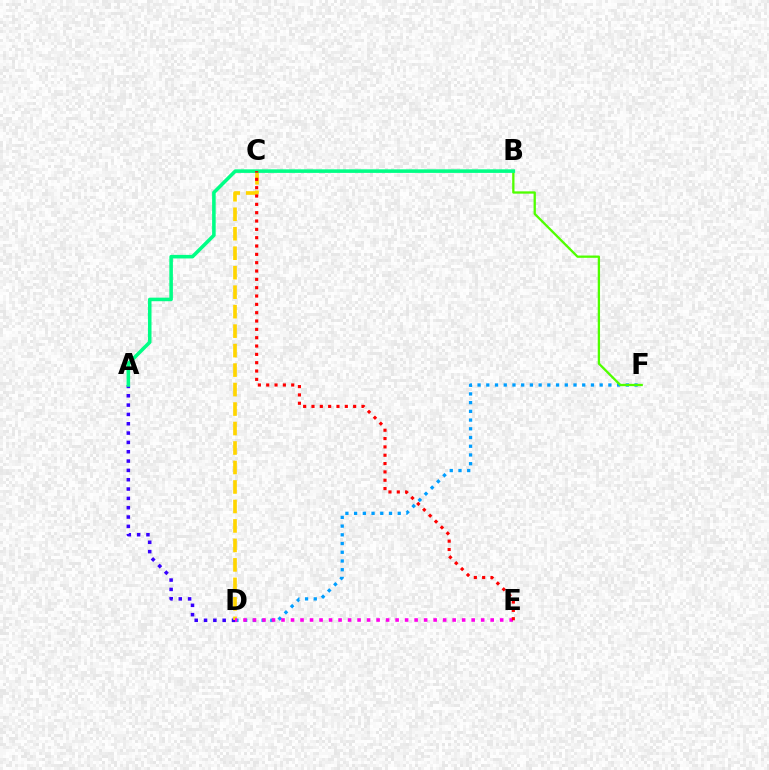{('D', 'F'): [{'color': '#009eff', 'line_style': 'dotted', 'thickness': 2.37}], ('A', 'D'): [{'color': '#3700ff', 'line_style': 'dotted', 'thickness': 2.53}], ('B', 'F'): [{'color': '#4fff00', 'line_style': 'solid', 'thickness': 1.66}], ('C', 'D'): [{'color': '#ffd500', 'line_style': 'dashed', 'thickness': 2.65}], ('D', 'E'): [{'color': '#ff00ed', 'line_style': 'dotted', 'thickness': 2.58}], ('A', 'B'): [{'color': '#00ff86', 'line_style': 'solid', 'thickness': 2.57}], ('C', 'E'): [{'color': '#ff0000', 'line_style': 'dotted', 'thickness': 2.26}]}